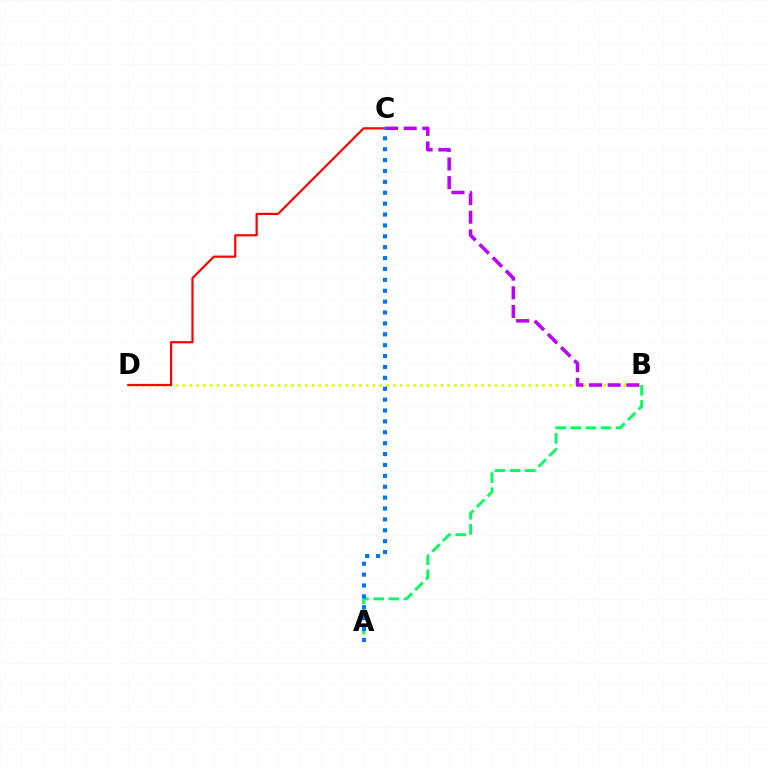{('B', 'D'): [{'color': '#d1ff00', 'line_style': 'dotted', 'thickness': 1.84}], ('C', 'D'): [{'color': '#ff0000', 'line_style': 'solid', 'thickness': 1.58}], ('B', 'C'): [{'color': '#b900ff', 'line_style': 'dashed', 'thickness': 2.53}], ('A', 'B'): [{'color': '#00ff5c', 'line_style': 'dashed', 'thickness': 2.06}], ('A', 'C'): [{'color': '#0074ff', 'line_style': 'dotted', 'thickness': 2.96}]}